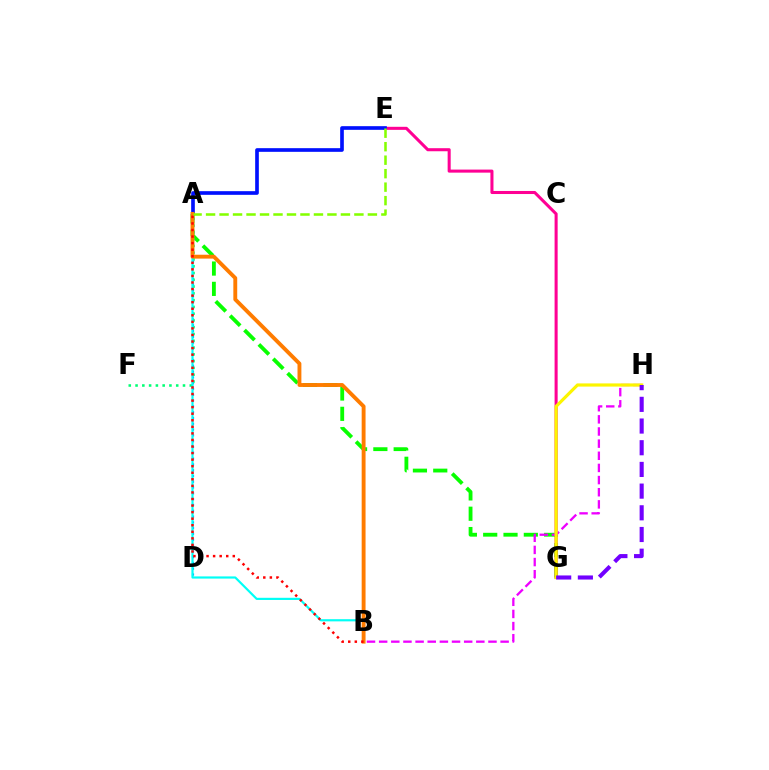{('A', 'G'): [{'color': '#08ff00', 'line_style': 'dashed', 'thickness': 2.76}], ('E', 'G'): [{'color': '#ff0094', 'line_style': 'solid', 'thickness': 2.2}], ('A', 'D'): [{'color': '#008cff', 'line_style': 'dotted', 'thickness': 1.58}], ('A', 'F'): [{'color': '#00ff74', 'line_style': 'dotted', 'thickness': 1.84}], ('B', 'H'): [{'color': '#ee00ff', 'line_style': 'dashed', 'thickness': 1.65}], ('A', 'B'): [{'color': '#00fff6', 'line_style': 'solid', 'thickness': 1.57}, {'color': '#ff7c00', 'line_style': 'solid', 'thickness': 2.79}, {'color': '#ff0000', 'line_style': 'dotted', 'thickness': 1.78}], ('G', 'H'): [{'color': '#fcf500', 'line_style': 'solid', 'thickness': 2.29}, {'color': '#7200ff', 'line_style': 'dashed', 'thickness': 2.95}], ('A', 'E'): [{'color': '#0010ff', 'line_style': 'solid', 'thickness': 2.63}, {'color': '#84ff00', 'line_style': 'dashed', 'thickness': 1.83}]}